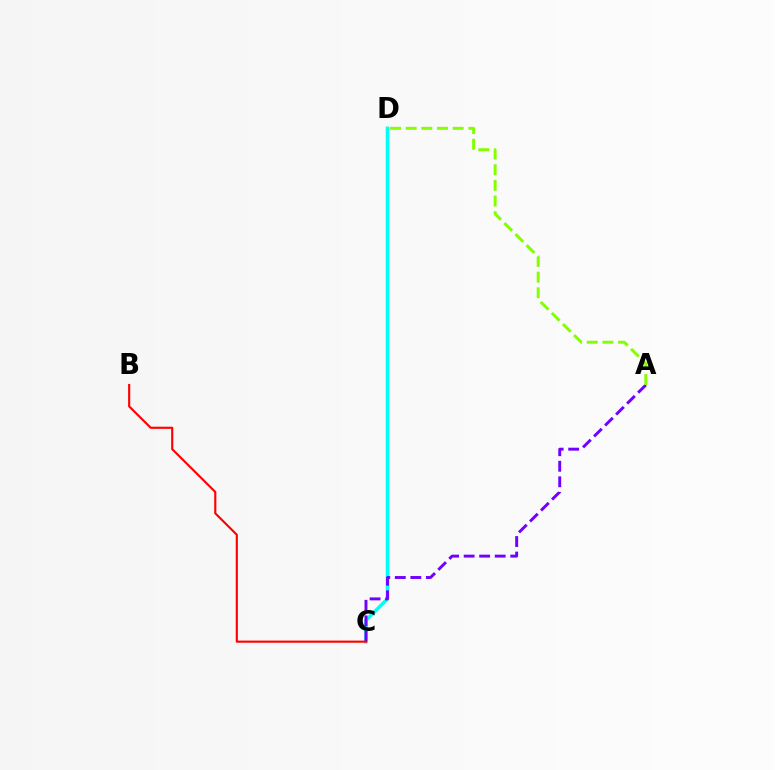{('C', 'D'): [{'color': '#00fff6', 'line_style': 'solid', 'thickness': 2.55}], ('A', 'C'): [{'color': '#7200ff', 'line_style': 'dashed', 'thickness': 2.11}], ('B', 'C'): [{'color': '#ff0000', 'line_style': 'solid', 'thickness': 1.53}], ('A', 'D'): [{'color': '#84ff00', 'line_style': 'dashed', 'thickness': 2.13}]}